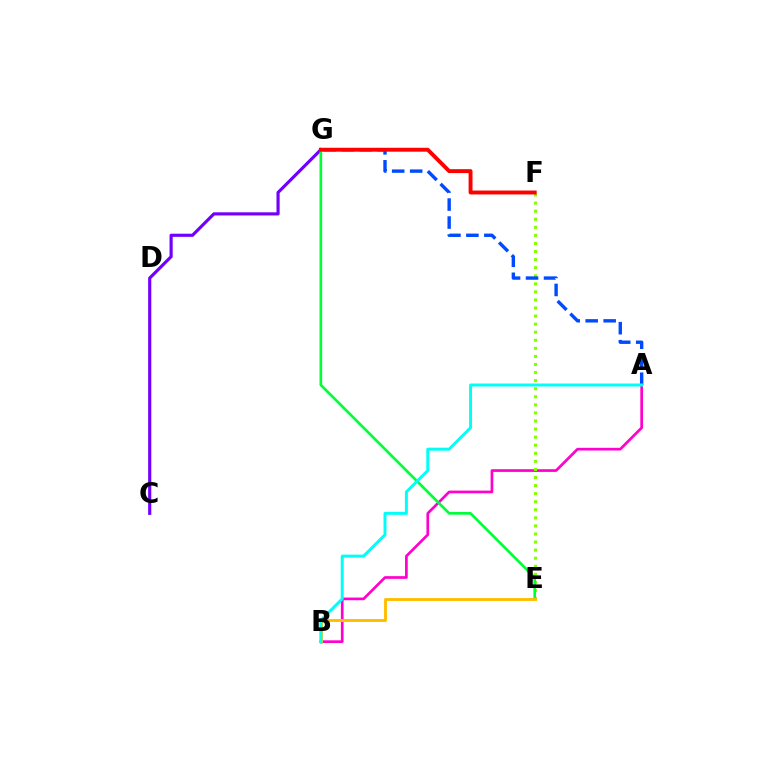{('C', 'G'): [{'color': '#7200ff', 'line_style': 'solid', 'thickness': 2.27}], ('A', 'B'): [{'color': '#ff00cf', 'line_style': 'solid', 'thickness': 1.94}, {'color': '#00fff6', 'line_style': 'solid', 'thickness': 2.14}], ('E', 'F'): [{'color': '#84ff00', 'line_style': 'dotted', 'thickness': 2.19}], ('E', 'G'): [{'color': '#00ff39', 'line_style': 'solid', 'thickness': 1.93}], ('A', 'G'): [{'color': '#004bff', 'line_style': 'dashed', 'thickness': 2.44}], ('B', 'E'): [{'color': '#ffbd00', 'line_style': 'solid', 'thickness': 2.07}], ('F', 'G'): [{'color': '#ff0000', 'line_style': 'solid', 'thickness': 2.82}]}